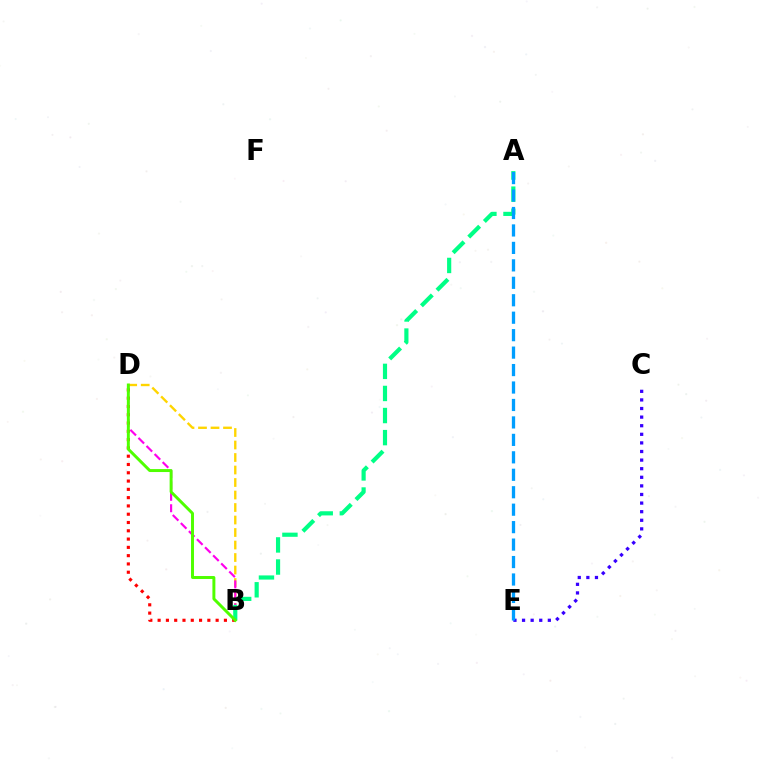{('B', 'D'): [{'color': '#ffd500', 'line_style': 'dashed', 'thickness': 1.7}, {'color': '#ff00ed', 'line_style': 'dashed', 'thickness': 1.55}, {'color': '#ff0000', 'line_style': 'dotted', 'thickness': 2.25}, {'color': '#4fff00', 'line_style': 'solid', 'thickness': 2.13}], ('C', 'E'): [{'color': '#3700ff', 'line_style': 'dotted', 'thickness': 2.34}], ('A', 'B'): [{'color': '#00ff86', 'line_style': 'dashed', 'thickness': 3.0}], ('A', 'E'): [{'color': '#009eff', 'line_style': 'dashed', 'thickness': 2.37}]}